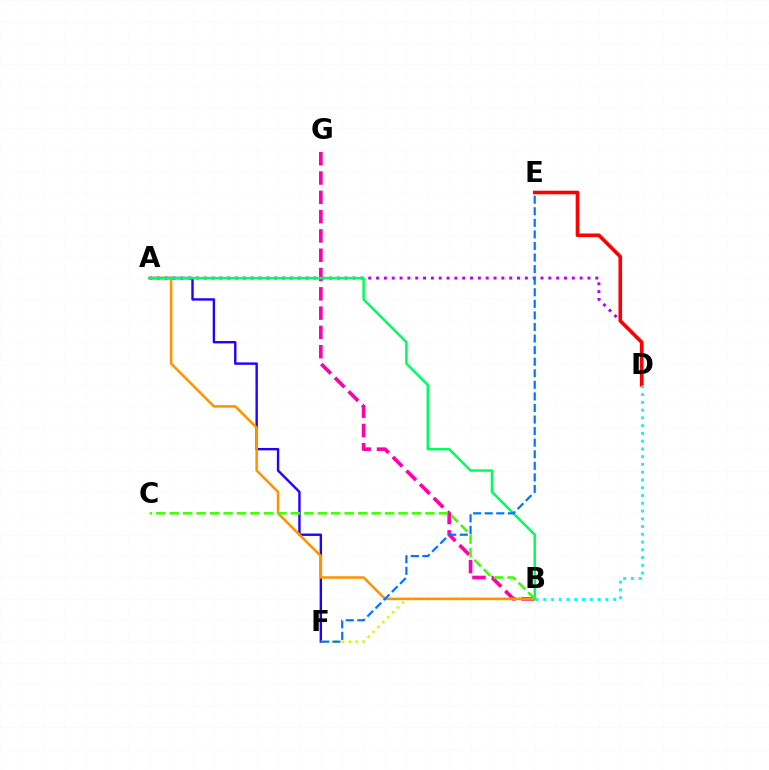{('A', 'F'): [{'color': '#2500ff', 'line_style': 'solid', 'thickness': 1.73}], ('B', 'F'): [{'color': '#d1ff00', 'line_style': 'dotted', 'thickness': 1.88}], ('A', 'D'): [{'color': '#b900ff', 'line_style': 'dotted', 'thickness': 2.13}], ('B', 'G'): [{'color': '#ff00ac', 'line_style': 'dashed', 'thickness': 2.62}], ('A', 'B'): [{'color': '#ff9400', 'line_style': 'solid', 'thickness': 1.85}, {'color': '#00ff5c', 'line_style': 'solid', 'thickness': 1.79}], ('D', 'E'): [{'color': '#ff0000', 'line_style': 'solid', 'thickness': 2.6}], ('B', 'C'): [{'color': '#3dff00', 'line_style': 'dashed', 'thickness': 1.83}], ('B', 'D'): [{'color': '#00fff6', 'line_style': 'dotted', 'thickness': 2.11}], ('E', 'F'): [{'color': '#0074ff', 'line_style': 'dashed', 'thickness': 1.57}]}